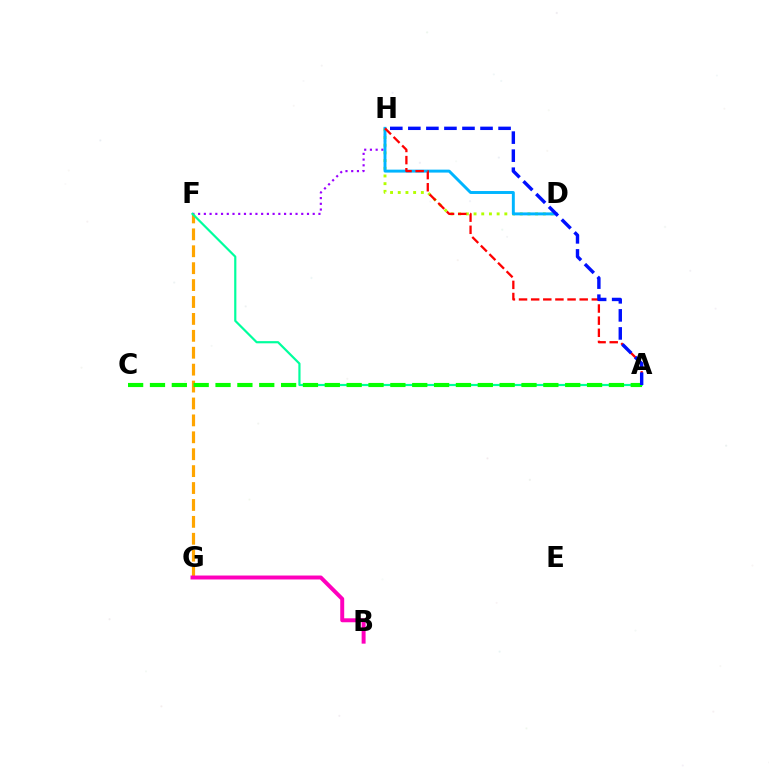{('F', 'H'): [{'color': '#9b00ff', 'line_style': 'dotted', 'thickness': 1.56}], ('F', 'G'): [{'color': '#ffa500', 'line_style': 'dashed', 'thickness': 2.3}], ('B', 'G'): [{'color': '#ff00bd', 'line_style': 'solid', 'thickness': 2.85}], ('D', 'H'): [{'color': '#b3ff00', 'line_style': 'dotted', 'thickness': 2.09}, {'color': '#00b5ff', 'line_style': 'solid', 'thickness': 2.12}], ('A', 'F'): [{'color': '#00ff9d', 'line_style': 'solid', 'thickness': 1.58}], ('A', 'C'): [{'color': '#08ff00', 'line_style': 'dashed', 'thickness': 2.97}], ('A', 'H'): [{'color': '#ff0000', 'line_style': 'dashed', 'thickness': 1.65}, {'color': '#0010ff', 'line_style': 'dashed', 'thickness': 2.45}]}